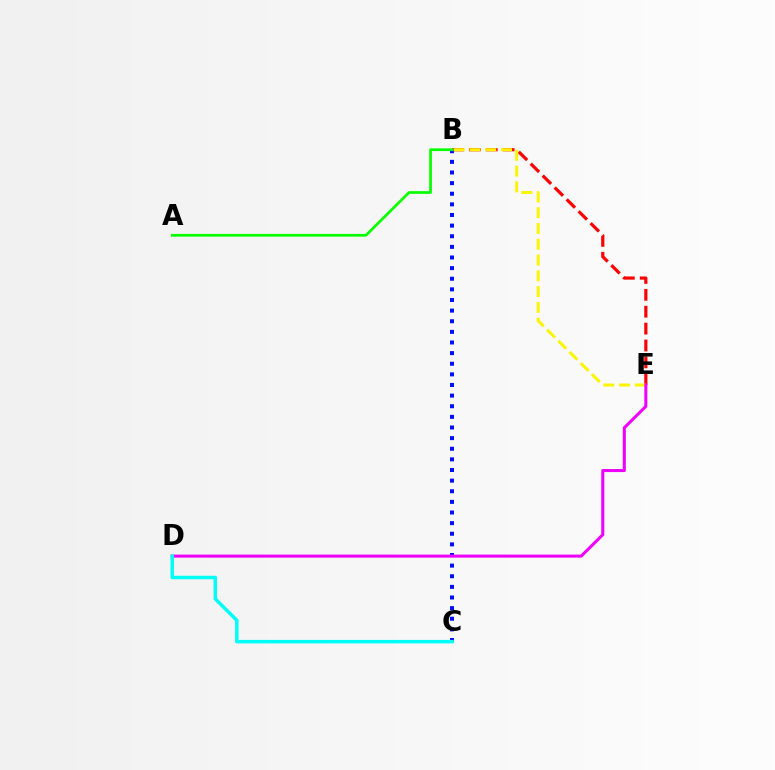{('B', 'E'): [{'color': '#ff0000', 'line_style': 'dashed', 'thickness': 2.29}, {'color': '#fcf500', 'line_style': 'dashed', 'thickness': 2.14}], ('B', 'C'): [{'color': '#0010ff', 'line_style': 'dotted', 'thickness': 2.89}], ('A', 'B'): [{'color': '#08ff00', 'line_style': 'solid', 'thickness': 1.97}], ('D', 'E'): [{'color': '#ee00ff', 'line_style': 'solid', 'thickness': 2.19}], ('C', 'D'): [{'color': '#00fff6', 'line_style': 'solid', 'thickness': 2.52}]}